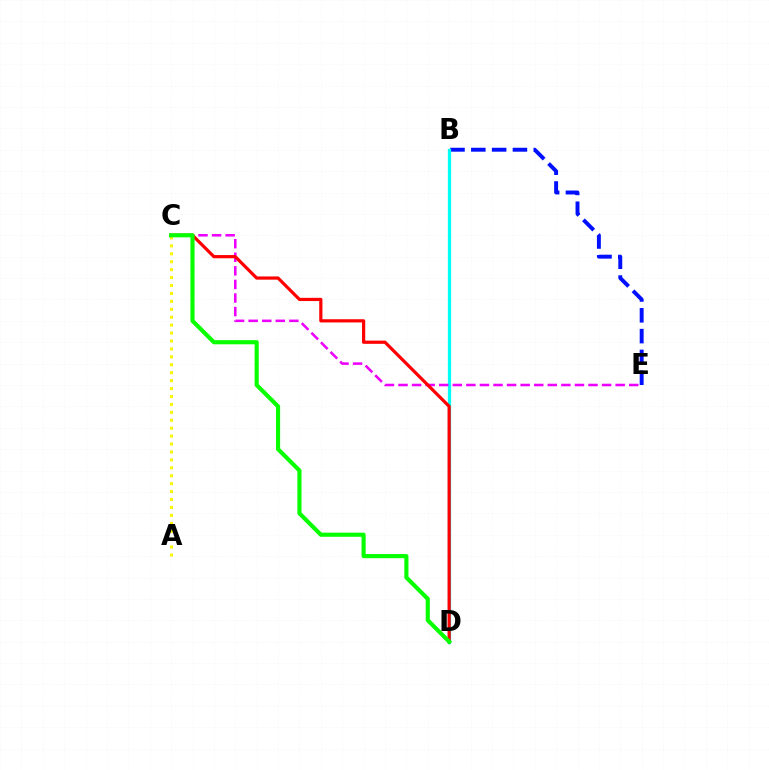{('B', 'E'): [{'color': '#0010ff', 'line_style': 'dashed', 'thickness': 2.83}], ('B', 'D'): [{'color': '#00fff6', 'line_style': 'solid', 'thickness': 2.37}], ('C', 'E'): [{'color': '#ee00ff', 'line_style': 'dashed', 'thickness': 1.84}], ('A', 'C'): [{'color': '#fcf500', 'line_style': 'dotted', 'thickness': 2.15}], ('C', 'D'): [{'color': '#ff0000', 'line_style': 'solid', 'thickness': 2.31}, {'color': '#08ff00', 'line_style': 'solid', 'thickness': 2.98}]}